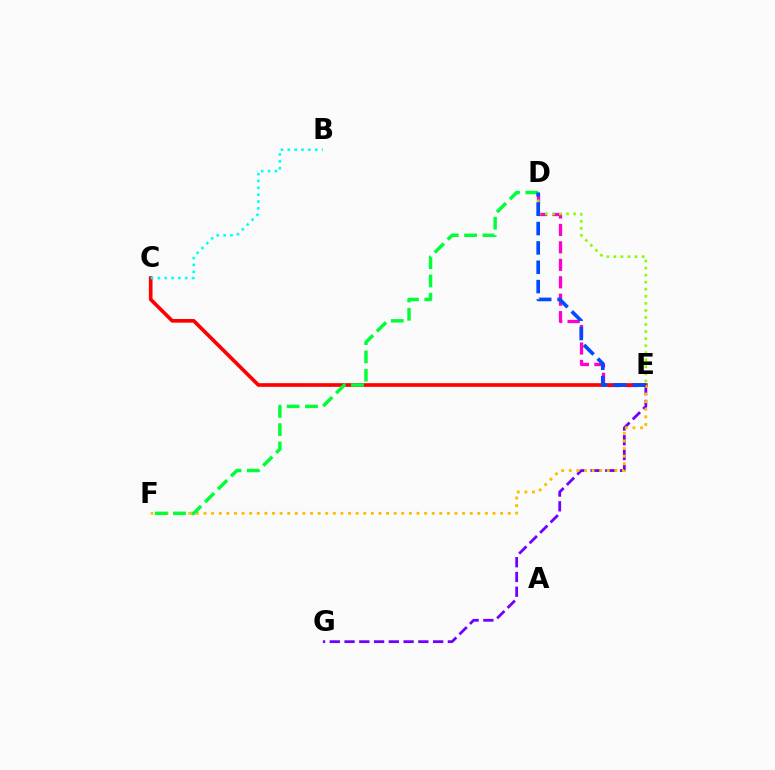{('D', 'E'): [{'color': '#ff00cf', 'line_style': 'dashed', 'thickness': 2.37}, {'color': '#84ff00', 'line_style': 'dotted', 'thickness': 1.92}, {'color': '#004bff', 'line_style': 'dashed', 'thickness': 2.63}], ('E', 'G'): [{'color': '#7200ff', 'line_style': 'dashed', 'thickness': 2.01}], ('C', 'E'): [{'color': '#ff0000', 'line_style': 'solid', 'thickness': 2.63}], ('B', 'C'): [{'color': '#00fff6', 'line_style': 'dotted', 'thickness': 1.86}], ('E', 'F'): [{'color': '#ffbd00', 'line_style': 'dotted', 'thickness': 2.07}], ('D', 'F'): [{'color': '#00ff39', 'line_style': 'dashed', 'thickness': 2.48}]}